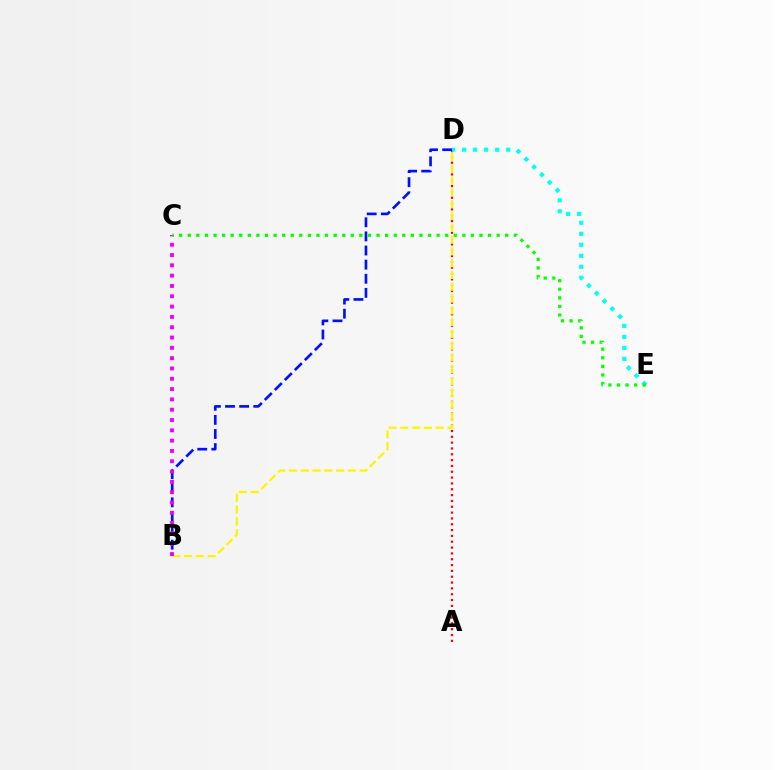{('A', 'D'): [{'color': '#ff0000', 'line_style': 'dotted', 'thickness': 1.58}], ('D', 'E'): [{'color': '#00fff6', 'line_style': 'dotted', 'thickness': 2.99}], ('B', 'D'): [{'color': '#0010ff', 'line_style': 'dashed', 'thickness': 1.92}, {'color': '#fcf500', 'line_style': 'dashed', 'thickness': 1.6}], ('B', 'C'): [{'color': '#ee00ff', 'line_style': 'dotted', 'thickness': 2.8}], ('C', 'E'): [{'color': '#08ff00', 'line_style': 'dotted', 'thickness': 2.33}]}